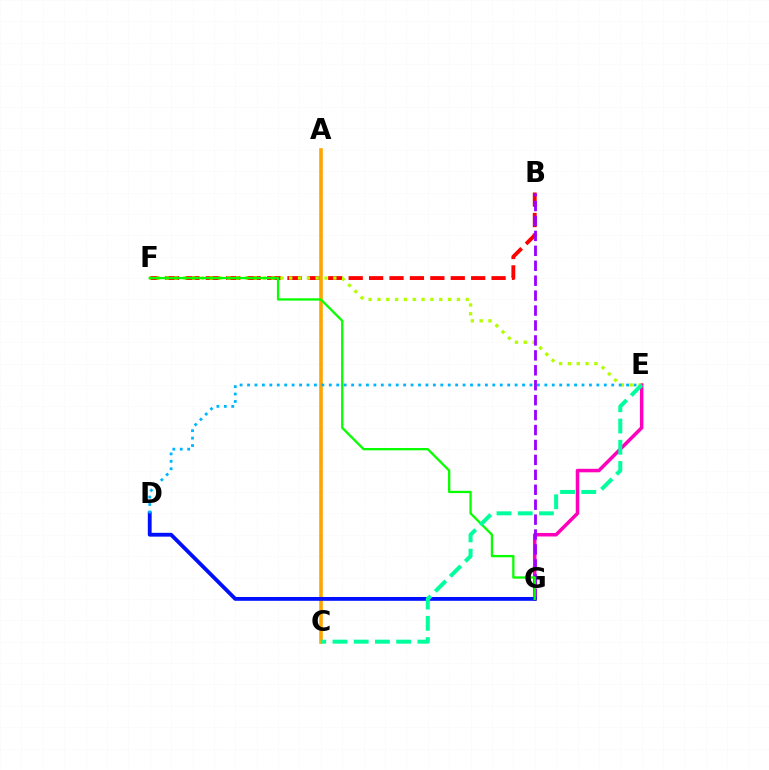{('B', 'F'): [{'color': '#ff0000', 'line_style': 'dashed', 'thickness': 2.77}], ('E', 'G'): [{'color': '#ff00bd', 'line_style': 'solid', 'thickness': 2.53}], ('E', 'F'): [{'color': '#b3ff00', 'line_style': 'dotted', 'thickness': 2.4}], ('A', 'C'): [{'color': '#ffa500', 'line_style': 'solid', 'thickness': 2.59}], ('B', 'G'): [{'color': '#9b00ff', 'line_style': 'dashed', 'thickness': 2.03}], ('D', 'G'): [{'color': '#0010ff', 'line_style': 'solid', 'thickness': 2.75}], ('D', 'E'): [{'color': '#00b5ff', 'line_style': 'dotted', 'thickness': 2.02}], ('F', 'G'): [{'color': '#08ff00', 'line_style': 'solid', 'thickness': 1.65}], ('C', 'E'): [{'color': '#00ff9d', 'line_style': 'dashed', 'thickness': 2.88}]}